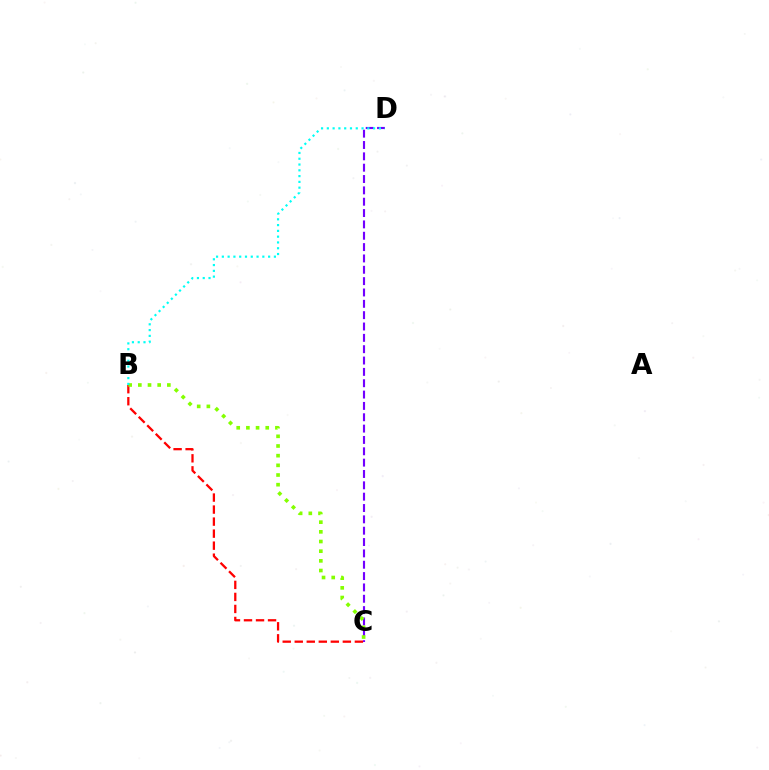{('C', 'D'): [{'color': '#7200ff', 'line_style': 'dashed', 'thickness': 1.54}], ('B', 'C'): [{'color': '#ff0000', 'line_style': 'dashed', 'thickness': 1.63}, {'color': '#84ff00', 'line_style': 'dotted', 'thickness': 2.63}], ('B', 'D'): [{'color': '#00fff6', 'line_style': 'dotted', 'thickness': 1.57}]}